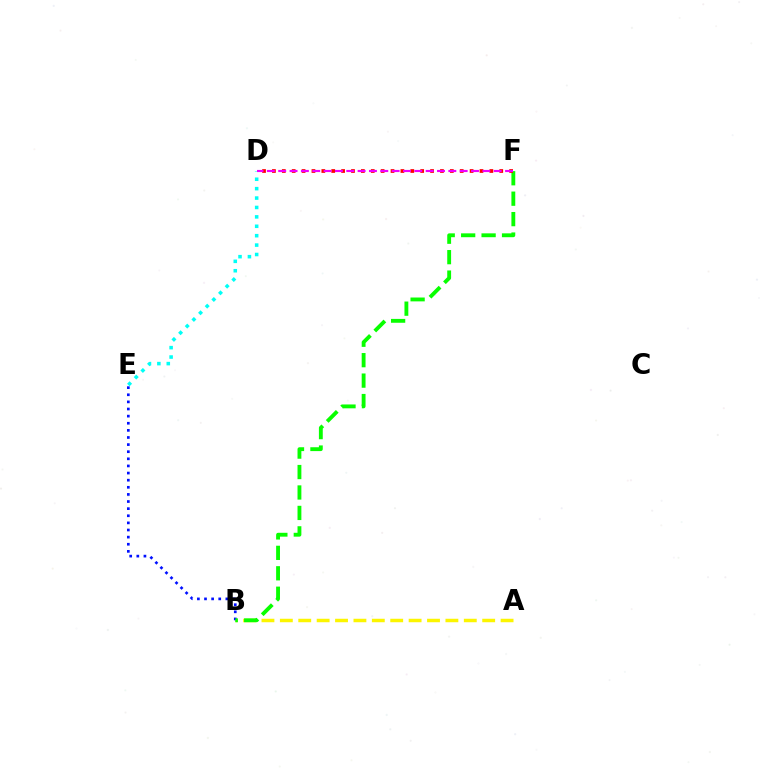{('A', 'B'): [{'color': '#fcf500', 'line_style': 'dashed', 'thickness': 2.5}], ('D', 'E'): [{'color': '#00fff6', 'line_style': 'dotted', 'thickness': 2.56}], ('B', 'E'): [{'color': '#0010ff', 'line_style': 'dotted', 'thickness': 1.93}], ('B', 'F'): [{'color': '#08ff00', 'line_style': 'dashed', 'thickness': 2.78}], ('D', 'F'): [{'color': '#ff0000', 'line_style': 'dotted', 'thickness': 2.69}, {'color': '#ee00ff', 'line_style': 'dashed', 'thickness': 1.54}]}